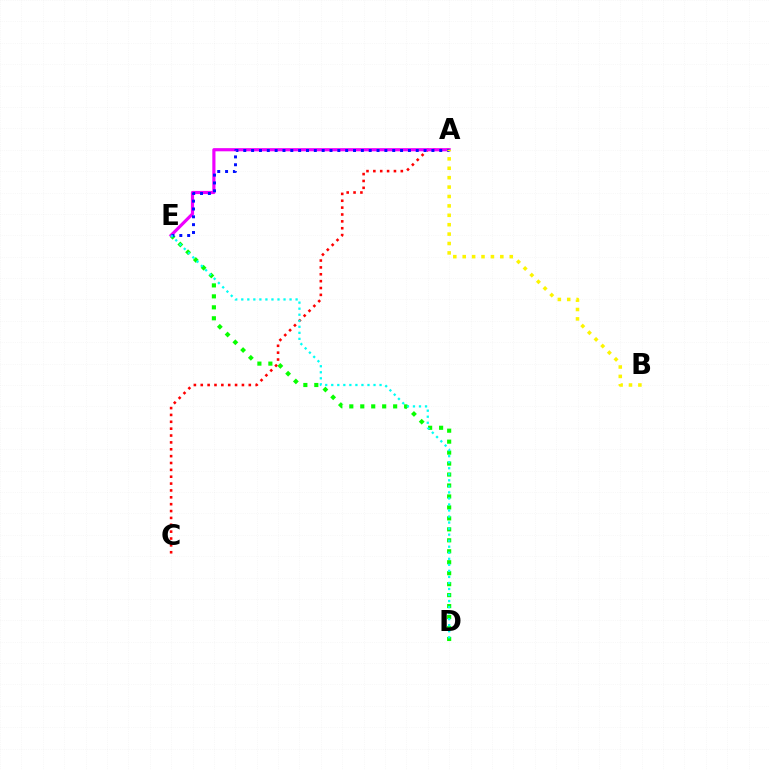{('D', 'E'): [{'color': '#08ff00', 'line_style': 'dotted', 'thickness': 2.98}, {'color': '#00fff6', 'line_style': 'dotted', 'thickness': 1.64}], ('A', 'C'): [{'color': '#ff0000', 'line_style': 'dotted', 'thickness': 1.87}], ('A', 'E'): [{'color': '#ee00ff', 'line_style': 'solid', 'thickness': 2.28}, {'color': '#0010ff', 'line_style': 'dotted', 'thickness': 2.13}], ('A', 'B'): [{'color': '#fcf500', 'line_style': 'dotted', 'thickness': 2.55}]}